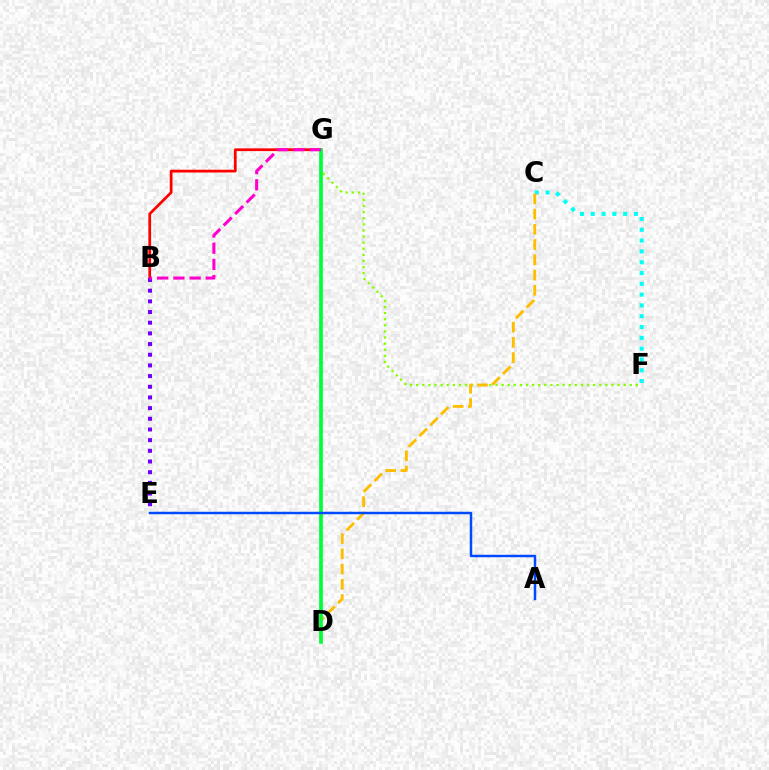{('B', 'G'): [{'color': '#ff0000', 'line_style': 'solid', 'thickness': 1.98}, {'color': '#ff00cf', 'line_style': 'dashed', 'thickness': 2.2}], ('C', 'F'): [{'color': '#00fff6', 'line_style': 'dotted', 'thickness': 2.94}], ('F', 'G'): [{'color': '#84ff00', 'line_style': 'dotted', 'thickness': 1.66}], ('C', 'D'): [{'color': '#ffbd00', 'line_style': 'dashed', 'thickness': 2.07}], ('D', 'G'): [{'color': '#00ff39', 'line_style': 'solid', 'thickness': 2.66}], ('B', 'E'): [{'color': '#7200ff', 'line_style': 'dotted', 'thickness': 2.9}], ('A', 'E'): [{'color': '#004bff', 'line_style': 'solid', 'thickness': 1.78}]}